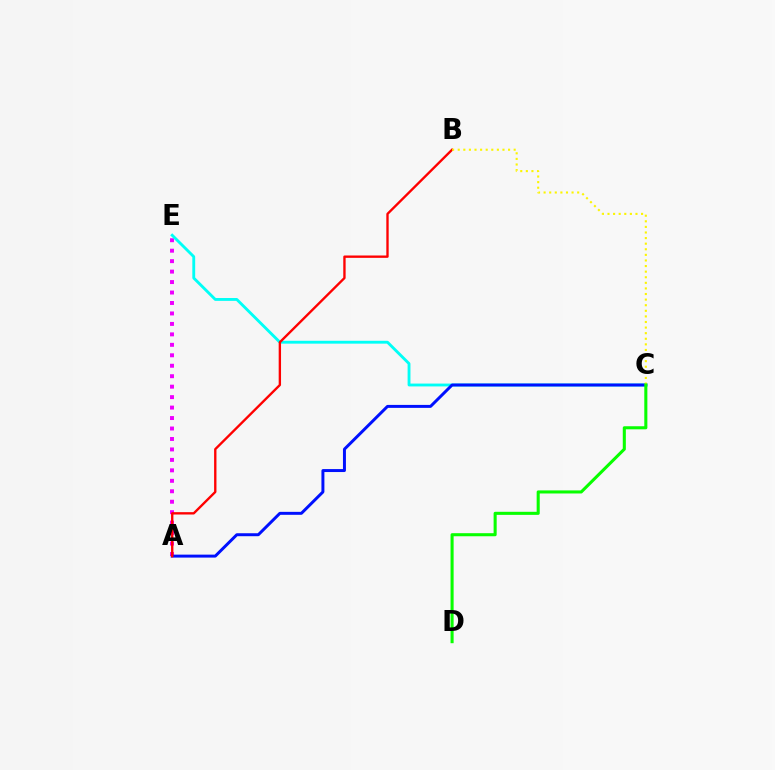{('A', 'E'): [{'color': '#ee00ff', 'line_style': 'dotted', 'thickness': 2.84}], ('C', 'E'): [{'color': '#00fff6', 'line_style': 'solid', 'thickness': 2.06}], ('A', 'C'): [{'color': '#0010ff', 'line_style': 'solid', 'thickness': 2.14}], ('A', 'B'): [{'color': '#ff0000', 'line_style': 'solid', 'thickness': 1.7}], ('B', 'C'): [{'color': '#fcf500', 'line_style': 'dotted', 'thickness': 1.52}], ('C', 'D'): [{'color': '#08ff00', 'line_style': 'solid', 'thickness': 2.21}]}